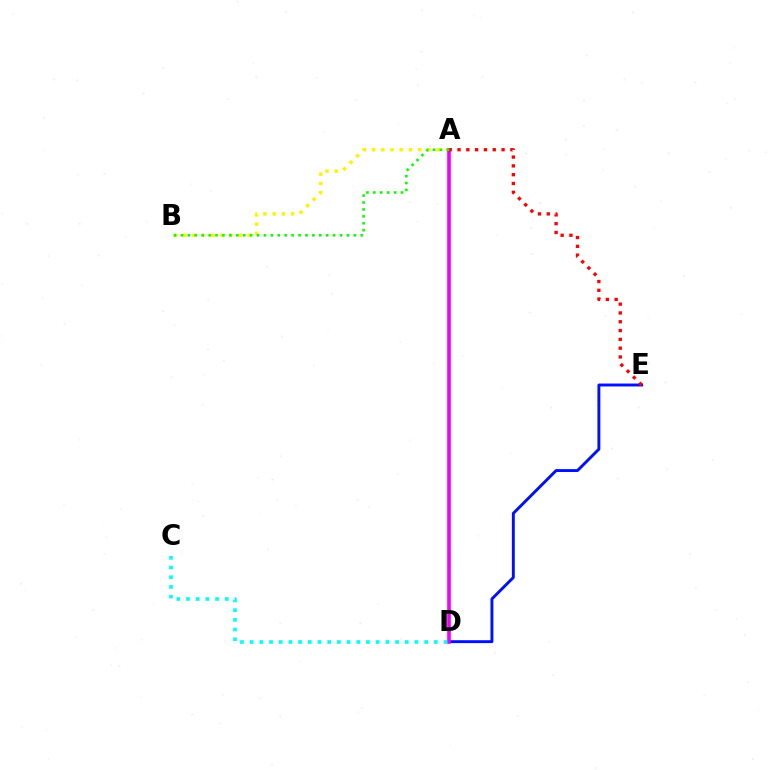{('D', 'E'): [{'color': '#0010ff', 'line_style': 'solid', 'thickness': 2.1}], ('A', 'B'): [{'color': '#fcf500', 'line_style': 'dotted', 'thickness': 2.51}, {'color': '#08ff00', 'line_style': 'dotted', 'thickness': 1.88}], ('A', 'D'): [{'color': '#ee00ff', 'line_style': 'solid', 'thickness': 2.6}], ('C', 'D'): [{'color': '#00fff6', 'line_style': 'dotted', 'thickness': 2.63}], ('A', 'E'): [{'color': '#ff0000', 'line_style': 'dotted', 'thickness': 2.39}]}